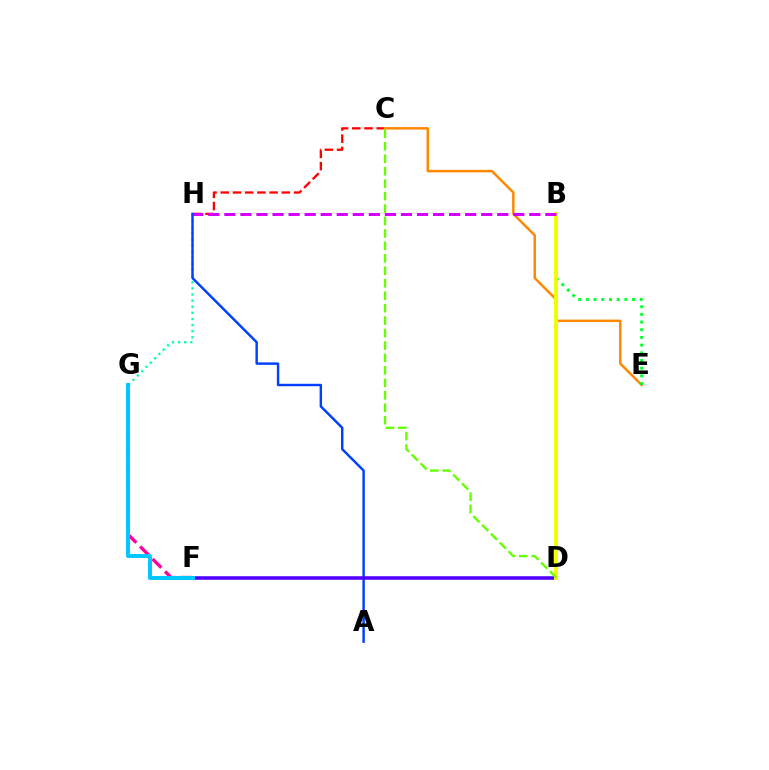{('G', 'H'): [{'color': '#00ffaf', 'line_style': 'dotted', 'thickness': 1.66}], ('F', 'G'): [{'color': '#ff00a0', 'line_style': 'dashed', 'thickness': 2.4}, {'color': '#00c7ff', 'line_style': 'solid', 'thickness': 2.85}], ('C', 'H'): [{'color': '#ff0000', 'line_style': 'dashed', 'thickness': 1.66}], ('A', 'H'): [{'color': '#003fff', 'line_style': 'solid', 'thickness': 1.75}], ('D', 'F'): [{'color': '#4f00ff', 'line_style': 'solid', 'thickness': 2.56}], ('C', 'E'): [{'color': '#ff8800', 'line_style': 'solid', 'thickness': 1.78}], ('B', 'E'): [{'color': '#00ff27', 'line_style': 'dotted', 'thickness': 2.09}], ('B', 'D'): [{'color': '#eeff00', 'line_style': 'solid', 'thickness': 2.83}], ('C', 'D'): [{'color': '#66ff00', 'line_style': 'dashed', 'thickness': 1.69}], ('B', 'H'): [{'color': '#d600ff', 'line_style': 'dashed', 'thickness': 2.18}]}